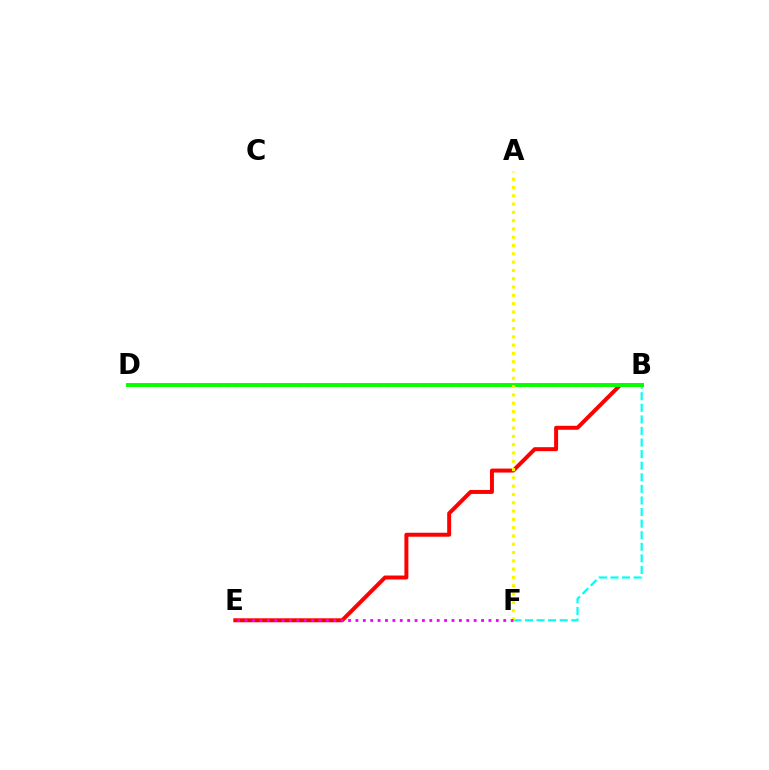{('B', 'D'): [{'color': '#0010ff', 'line_style': 'dotted', 'thickness': 1.97}, {'color': '#08ff00', 'line_style': 'solid', 'thickness': 2.84}], ('B', 'F'): [{'color': '#00fff6', 'line_style': 'dashed', 'thickness': 1.57}], ('B', 'E'): [{'color': '#ff0000', 'line_style': 'solid', 'thickness': 2.86}], ('A', 'F'): [{'color': '#fcf500', 'line_style': 'dotted', 'thickness': 2.25}], ('E', 'F'): [{'color': '#ee00ff', 'line_style': 'dotted', 'thickness': 2.01}]}